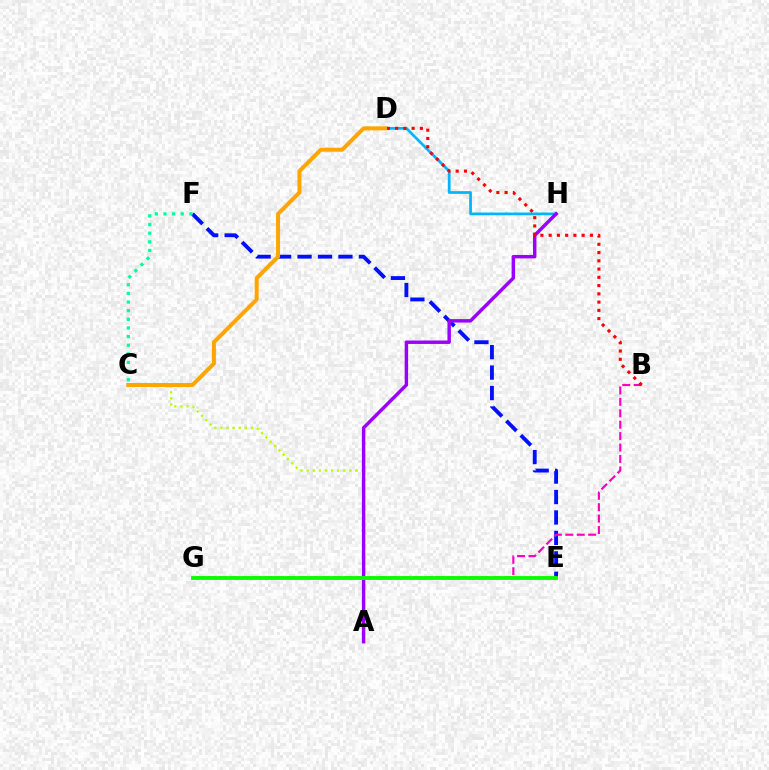{('A', 'C'): [{'color': '#b3ff00', 'line_style': 'dotted', 'thickness': 1.66}], ('E', 'F'): [{'color': '#0010ff', 'line_style': 'dashed', 'thickness': 2.78}], ('D', 'H'): [{'color': '#00b5ff', 'line_style': 'solid', 'thickness': 1.96}], ('C', 'F'): [{'color': '#00ff9d', 'line_style': 'dotted', 'thickness': 2.35}], ('A', 'H'): [{'color': '#9b00ff', 'line_style': 'solid', 'thickness': 2.48}], ('B', 'G'): [{'color': '#ff00bd', 'line_style': 'dashed', 'thickness': 1.55}], ('E', 'G'): [{'color': '#08ff00', 'line_style': 'solid', 'thickness': 2.77}], ('B', 'D'): [{'color': '#ff0000', 'line_style': 'dotted', 'thickness': 2.24}], ('C', 'D'): [{'color': '#ffa500', 'line_style': 'solid', 'thickness': 2.88}]}